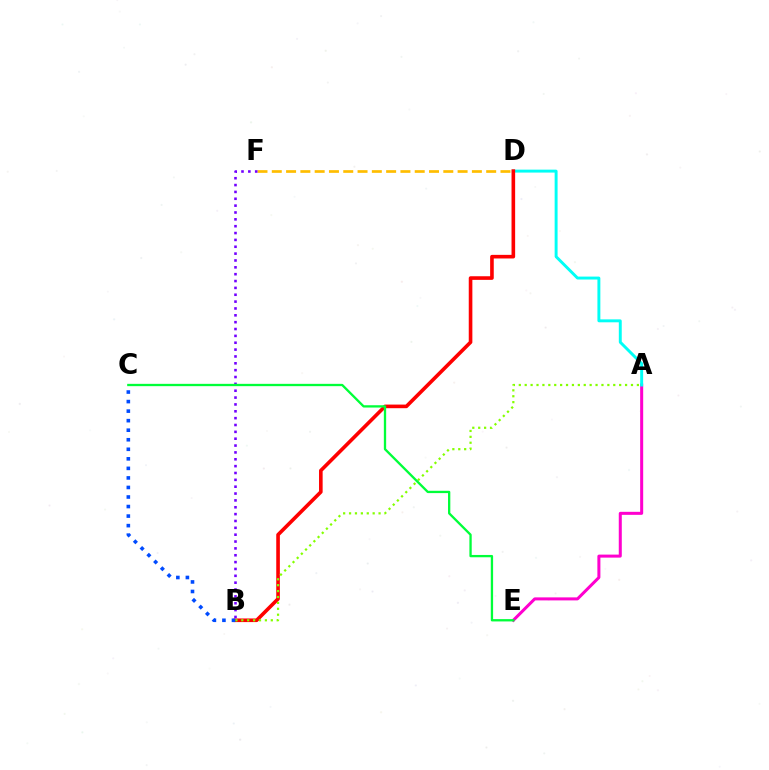{('A', 'E'): [{'color': '#ff00cf', 'line_style': 'solid', 'thickness': 2.18}], ('D', 'F'): [{'color': '#ffbd00', 'line_style': 'dashed', 'thickness': 1.94}], ('A', 'D'): [{'color': '#00fff6', 'line_style': 'solid', 'thickness': 2.11}], ('B', 'D'): [{'color': '#ff0000', 'line_style': 'solid', 'thickness': 2.6}], ('A', 'B'): [{'color': '#84ff00', 'line_style': 'dotted', 'thickness': 1.6}], ('B', 'C'): [{'color': '#004bff', 'line_style': 'dotted', 'thickness': 2.59}], ('B', 'F'): [{'color': '#7200ff', 'line_style': 'dotted', 'thickness': 1.86}], ('C', 'E'): [{'color': '#00ff39', 'line_style': 'solid', 'thickness': 1.66}]}